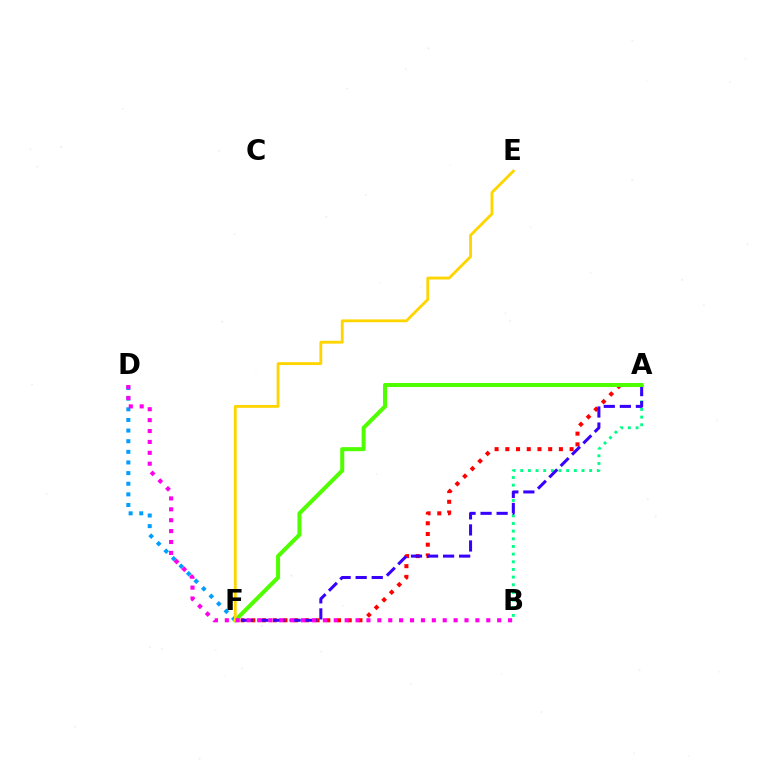{('A', 'B'): [{'color': '#00ff86', 'line_style': 'dotted', 'thickness': 2.08}], ('A', 'F'): [{'color': '#ff0000', 'line_style': 'dotted', 'thickness': 2.91}, {'color': '#3700ff', 'line_style': 'dashed', 'thickness': 2.18}, {'color': '#4fff00', 'line_style': 'solid', 'thickness': 2.9}], ('D', 'F'): [{'color': '#009eff', 'line_style': 'dotted', 'thickness': 2.89}], ('E', 'F'): [{'color': '#ffd500', 'line_style': 'solid', 'thickness': 2.04}], ('B', 'D'): [{'color': '#ff00ed', 'line_style': 'dotted', 'thickness': 2.96}]}